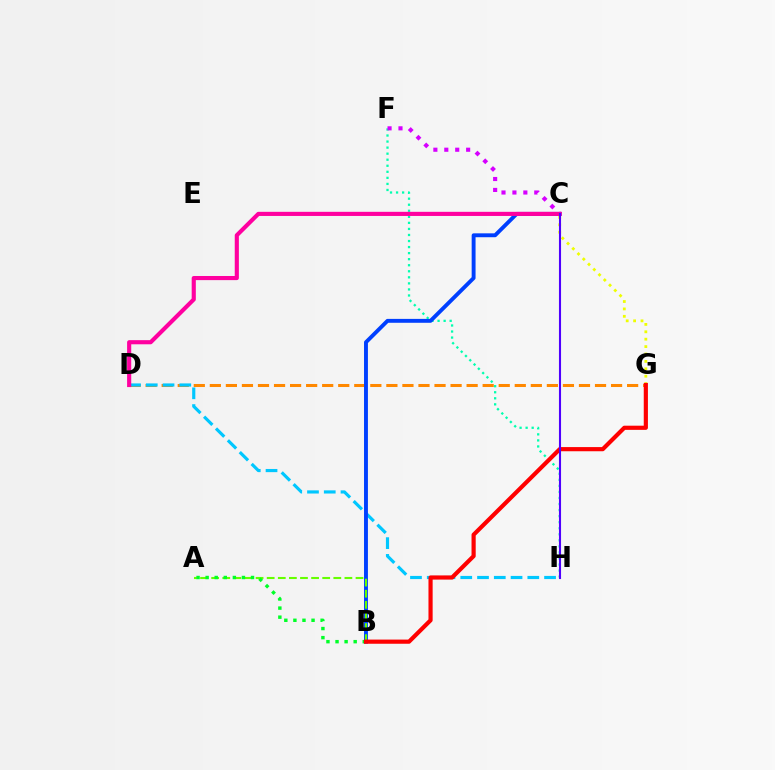{('F', 'H'): [{'color': '#00ffaf', 'line_style': 'dotted', 'thickness': 1.64}], ('D', 'G'): [{'color': '#ff8800', 'line_style': 'dashed', 'thickness': 2.18}], ('C', 'G'): [{'color': '#eeff00', 'line_style': 'dotted', 'thickness': 2.01}], ('D', 'H'): [{'color': '#00c7ff', 'line_style': 'dashed', 'thickness': 2.28}], ('C', 'F'): [{'color': '#d600ff', 'line_style': 'dotted', 'thickness': 2.97}], ('B', 'C'): [{'color': '#003fff', 'line_style': 'solid', 'thickness': 2.8}], ('A', 'B'): [{'color': '#66ff00', 'line_style': 'dashed', 'thickness': 1.51}, {'color': '#00ff27', 'line_style': 'dotted', 'thickness': 2.47}], ('C', 'D'): [{'color': '#ff00a0', 'line_style': 'solid', 'thickness': 2.97}], ('B', 'G'): [{'color': '#ff0000', 'line_style': 'solid', 'thickness': 3.0}], ('C', 'H'): [{'color': '#4f00ff', 'line_style': 'solid', 'thickness': 1.51}]}